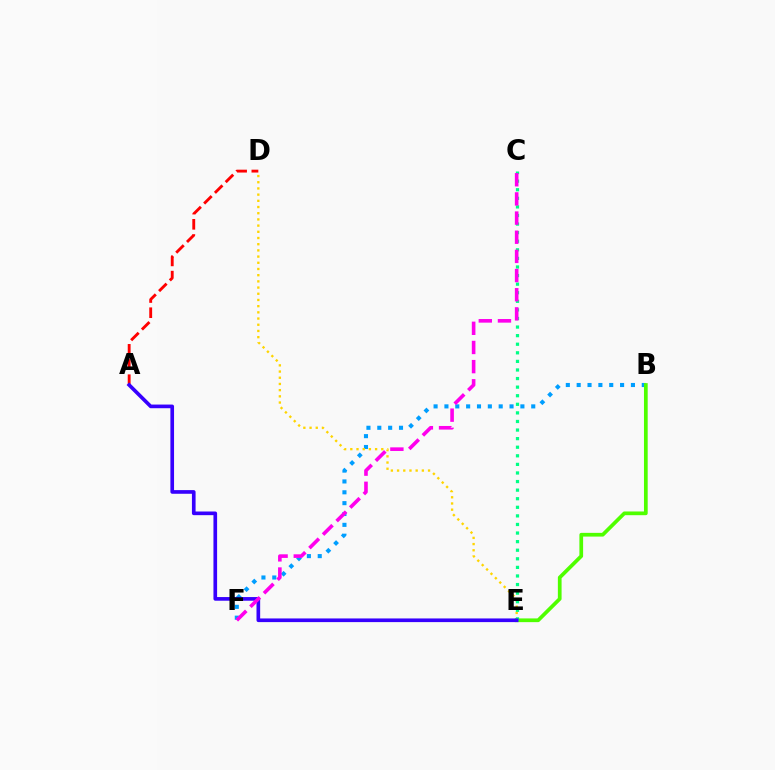{('B', 'F'): [{'color': '#009eff', 'line_style': 'dotted', 'thickness': 2.95}], ('D', 'E'): [{'color': '#ffd500', 'line_style': 'dotted', 'thickness': 1.68}], ('B', 'E'): [{'color': '#4fff00', 'line_style': 'solid', 'thickness': 2.68}], ('C', 'E'): [{'color': '#00ff86', 'line_style': 'dotted', 'thickness': 2.33}], ('A', 'D'): [{'color': '#ff0000', 'line_style': 'dashed', 'thickness': 2.06}], ('A', 'E'): [{'color': '#3700ff', 'line_style': 'solid', 'thickness': 2.63}], ('C', 'F'): [{'color': '#ff00ed', 'line_style': 'dashed', 'thickness': 2.6}]}